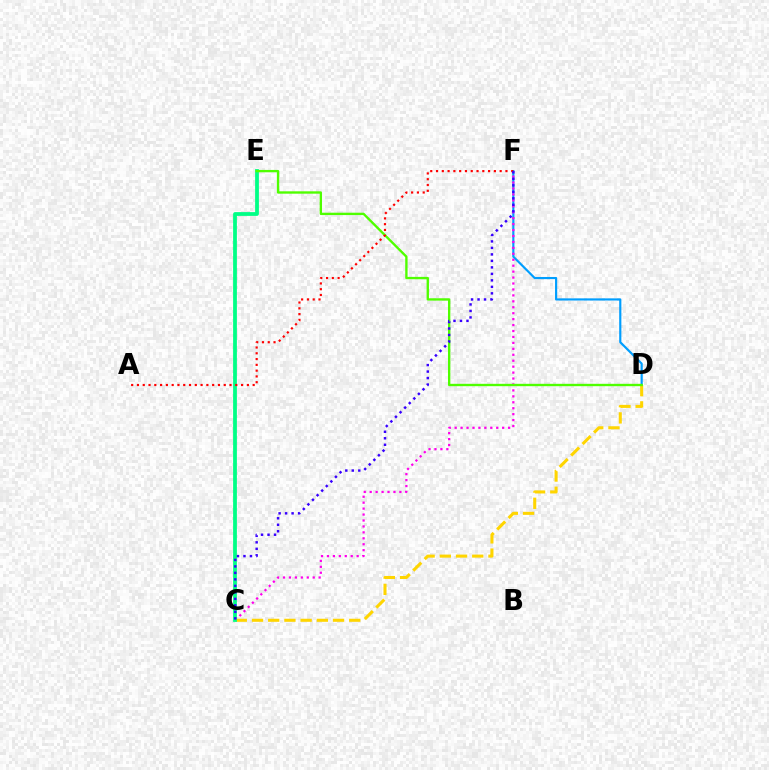{('D', 'F'): [{'color': '#009eff', 'line_style': 'solid', 'thickness': 1.56}], ('C', 'F'): [{'color': '#ff00ed', 'line_style': 'dotted', 'thickness': 1.61}, {'color': '#3700ff', 'line_style': 'dotted', 'thickness': 1.76}], ('C', 'D'): [{'color': '#ffd500', 'line_style': 'dashed', 'thickness': 2.2}], ('C', 'E'): [{'color': '#00ff86', 'line_style': 'solid', 'thickness': 2.72}], ('D', 'E'): [{'color': '#4fff00', 'line_style': 'solid', 'thickness': 1.7}], ('A', 'F'): [{'color': '#ff0000', 'line_style': 'dotted', 'thickness': 1.57}]}